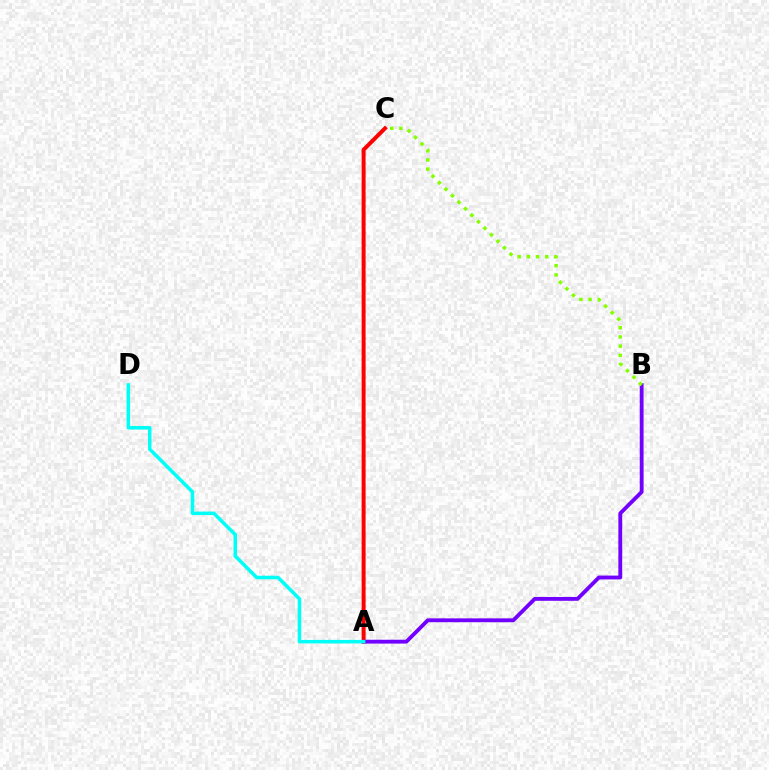{('A', 'C'): [{'color': '#ff0000', 'line_style': 'solid', 'thickness': 2.85}], ('A', 'B'): [{'color': '#7200ff', 'line_style': 'solid', 'thickness': 2.77}], ('A', 'D'): [{'color': '#00fff6', 'line_style': 'solid', 'thickness': 2.54}], ('B', 'C'): [{'color': '#84ff00', 'line_style': 'dotted', 'thickness': 2.5}]}